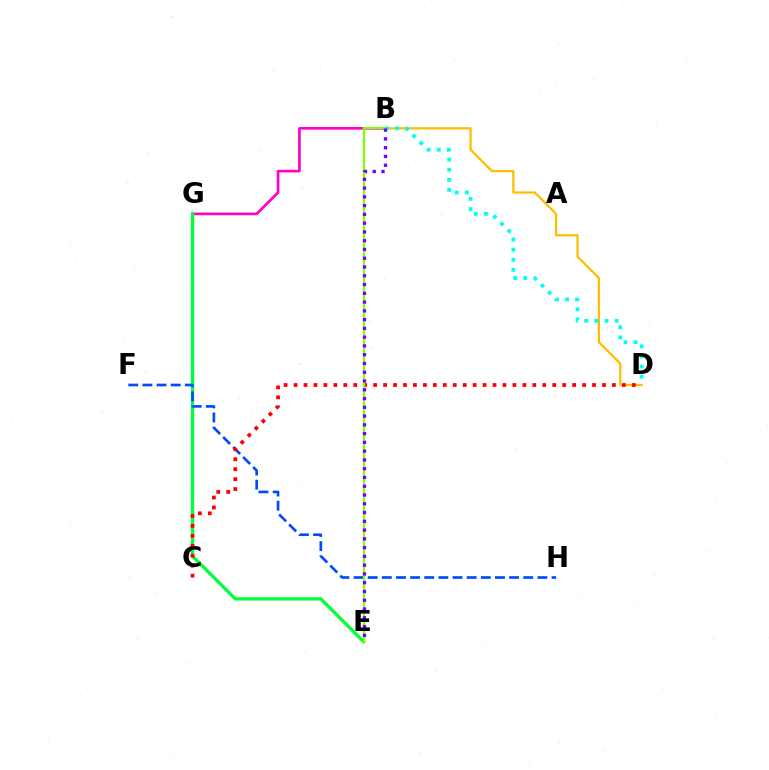{('B', 'D'): [{'color': '#ffbd00', 'line_style': 'solid', 'thickness': 1.63}, {'color': '#00fff6', 'line_style': 'dotted', 'thickness': 2.75}], ('B', 'G'): [{'color': '#ff00cf', 'line_style': 'solid', 'thickness': 1.93}], ('E', 'G'): [{'color': '#00ff39', 'line_style': 'solid', 'thickness': 2.37}], ('F', 'H'): [{'color': '#004bff', 'line_style': 'dashed', 'thickness': 1.92}], ('C', 'D'): [{'color': '#ff0000', 'line_style': 'dotted', 'thickness': 2.7}], ('B', 'E'): [{'color': '#84ff00', 'line_style': 'solid', 'thickness': 1.64}, {'color': '#7200ff', 'line_style': 'dotted', 'thickness': 2.38}]}